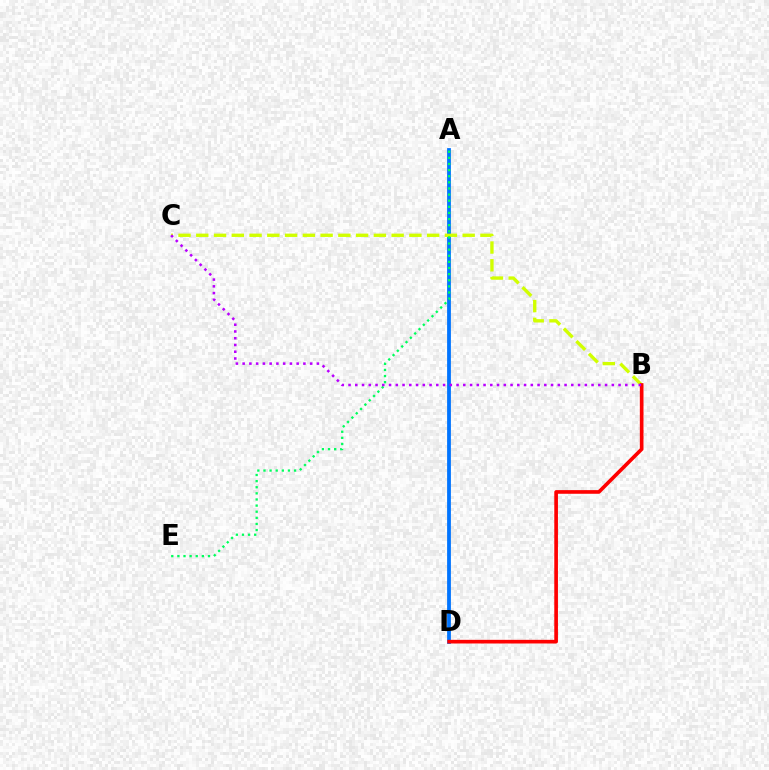{('A', 'D'): [{'color': '#0074ff', 'line_style': 'solid', 'thickness': 2.73}], ('B', 'C'): [{'color': '#d1ff00', 'line_style': 'dashed', 'thickness': 2.41}, {'color': '#b900ff', 'line_style': 'dotted', 'thickness': 1.83}], ('A', 'E'): [{'color': '#00ff5c', 'line_style': 'dotted', 'thickness': 1.66}], ('B', 'D'): [{'color': '#ff0000', 'line_style': 'solid', 'thickness': 2.63}]}